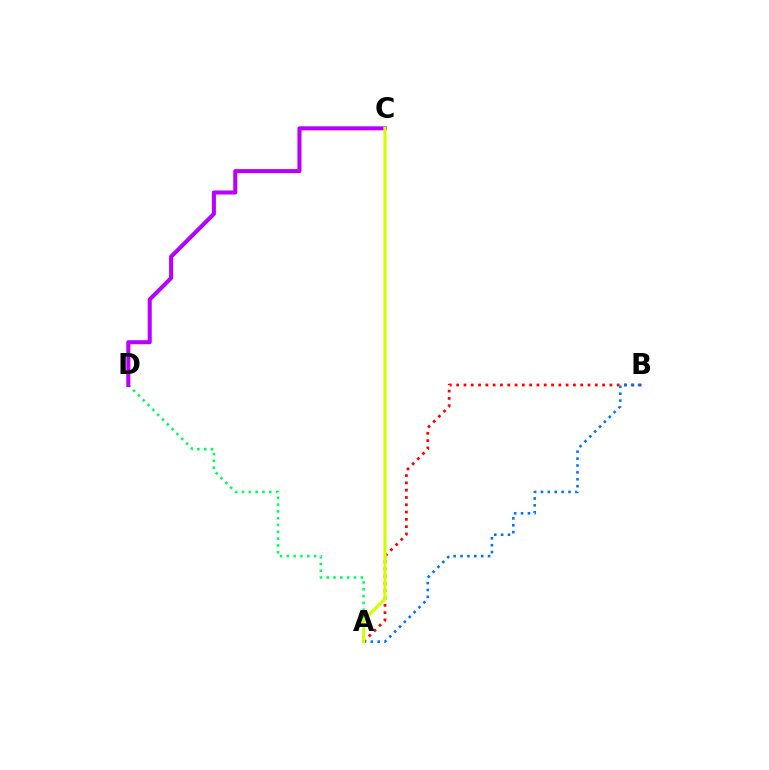{('A', 'D'): [{'color': '#00ff5c', 'line_style': 'dotted', 'thickness': 1.85}], ('A', 'B'): [{'color': '#ff0000', 'line_style': 'dotted', 'thickness': 1.98}, {'color': '#0074ff', 'line_style': 'dotted', 'thickness': 1.87}], ('C', 'D'): [{'color': '#b900ff', 'line_style': 'solid', 'thickness': 2.92}], ('A', 'C'): [{'color': '#d1ff00', 'line_style': 'solid', 'thickness': 2.3}]}